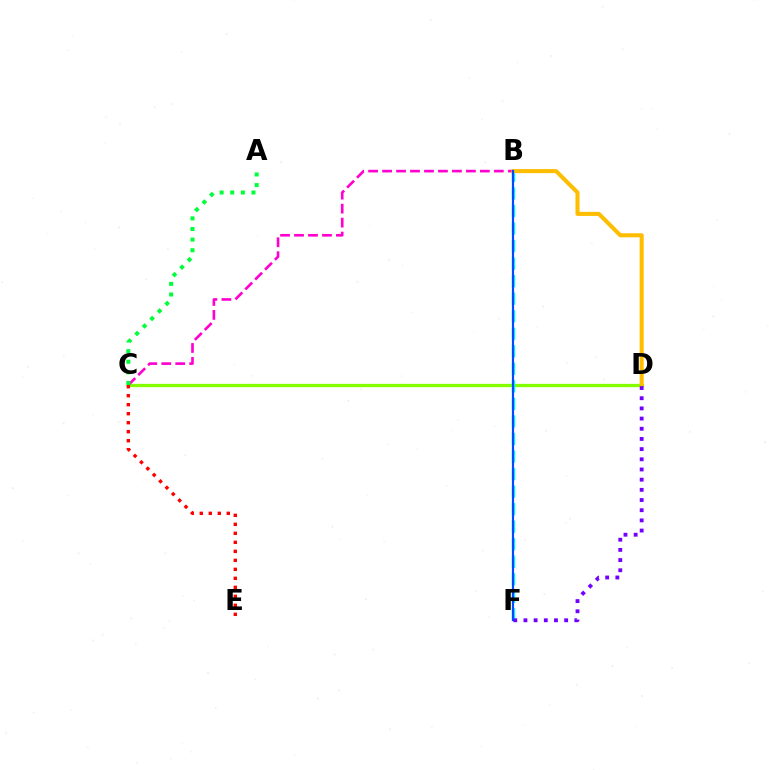{('C', 'D'): [{'color': '#84ff00', 'line_style': 'solid', 'thickness': 2.38}], ('B', 'F'): [{'color': '#00fff6', 'line_style': 'dashed', 'thickness': 2.38}, {'color': '#004bff', 'line_style': 'solid', 'thickness': 1.57}], ('B', 'C'): [{'color': '#ff00cf', 'line_style': 'dashed', 'thickness': 1.9}], ('B', 'D'): [{'color': '#ffbd00', 'line_style': 'solid', 'thickness': 2.92}], ('A', 'C'): [{'color': '#00ff39', 'line_style': 'dotted', 'thickness': 2.89}], ('D', 'F'): [{'color': '#7200ff', 'line_style': 'dotted', 'thickness': 2.77}], ('C', 'E'): [{'color': '#ff0000', 'line_style': 'dotted', 'thickness': 2.45}]}